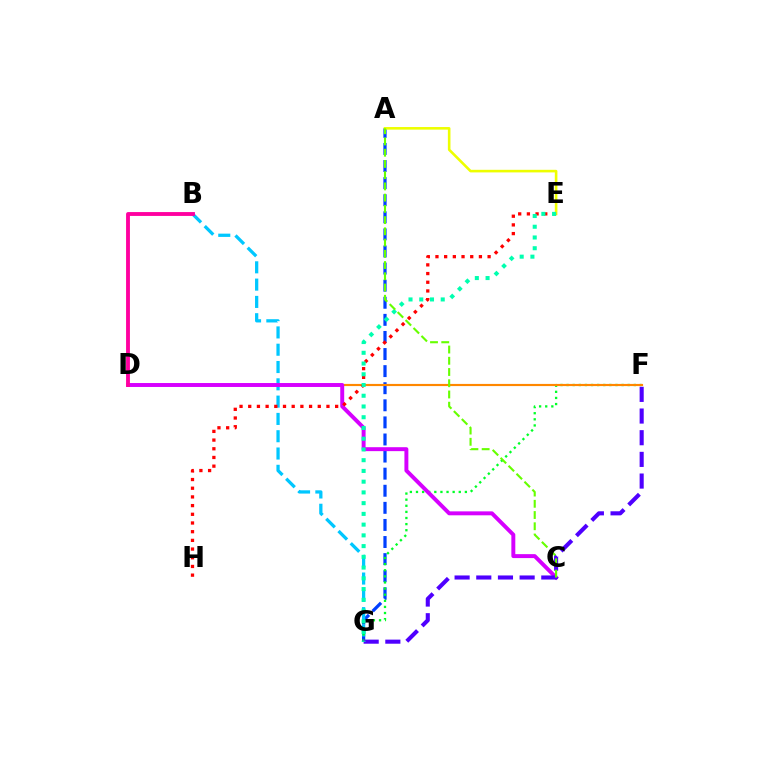{('A', 'G'): [{'color': '#003fff', 'line_style': 'dashed', 'thickness': 2.32}], ('B', 'G'): [{'color': '#00c7ff', 'line_style': 'dashed', 'thickness': 2.35}], ('F', 'G'): [{'color': '#00ff27', 'line_style': 'dotted', 'thickness': 1.66}, {'color': '#4f00ff', 'line_style': 'dashed', 'thickness': 2.94}], ('D', 'F'): [{'color': '#ff8800', 'line_style': 'solid', 'thickness': 1.56}], ('C', 'D'): [{'color': '#d600ff', 'line_style': 'solid', 'thickness': 2.84}], ('B', 'D'): [{'color': '#ff00a0', 'line_style': 'solid', 'thickness': 2.78}], ('A', 'E'): [{'color': '#eeff00', 'line_style': 'solid', 'thickness': 1.87}], ('E', 'H'): [{'color': '#ff0000', 'line_style': 'dotted', 'thickness': 2.36}], ('E', 'G'): [{'color': '#00ffaf', 'line_style': 'dotted', 'thickness': 2.92}], ('A', 'C'): [{'color': '#66ff00', 'line_style': 'dashed', 'thickness': 1.53}]}